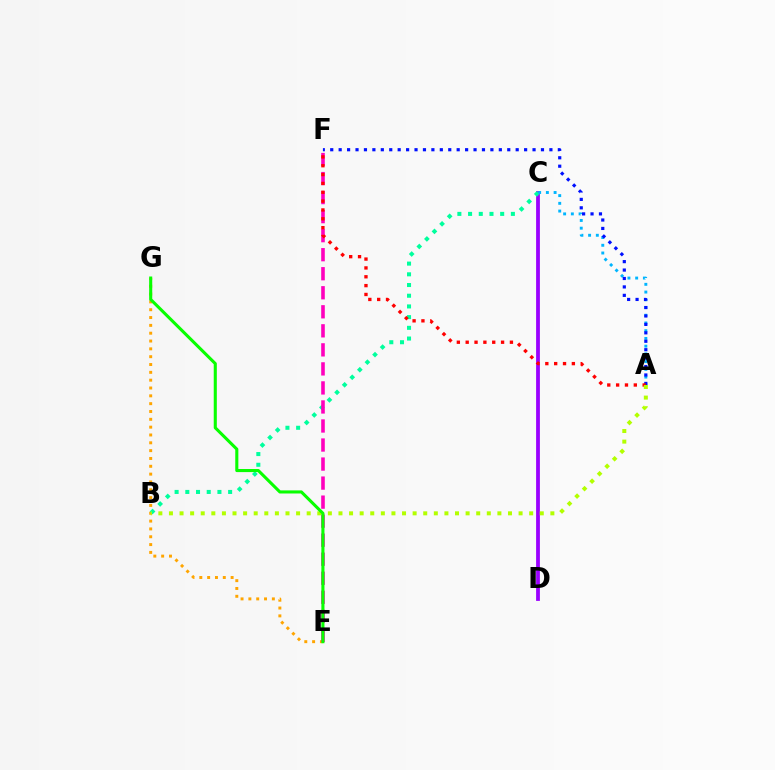{('C', 'D'): [{'color': '#9b00ff', 'line_style': 'solid', 'thickness': 2.73}], ('E', 'G'): [{'color': '#ffa500', 'line_style': 'dotted', 'thickness': 2.13}, {'color': '#08ff00', 'line_style': 'solid', 'thickness': 2.22}], ('B', 'C'): [{'color': '#00ff9d', 'line_style': 'dotted', 'thickness': 2.91}], ('A', 'C'): [{'color': '#00b5ff', 'line_style': 'dotted', 'thickness': 2.1}], ('A', 'F'): [{'color': '#0010ff', 'line_style': 'dotted', 'thickness': 2.29}, {'color': '#ff0000', 'line_style': 'dotted', 'thickness': 2.4}], ('E', 'F'): [{'color': '#ff00bd', 'line_style': 'dashed', 'thickness': 2.59}], ('A', 'B'): [{'color': '#b3ff00', 'line_style': 'dotted', 'thickness': 2.88}]}